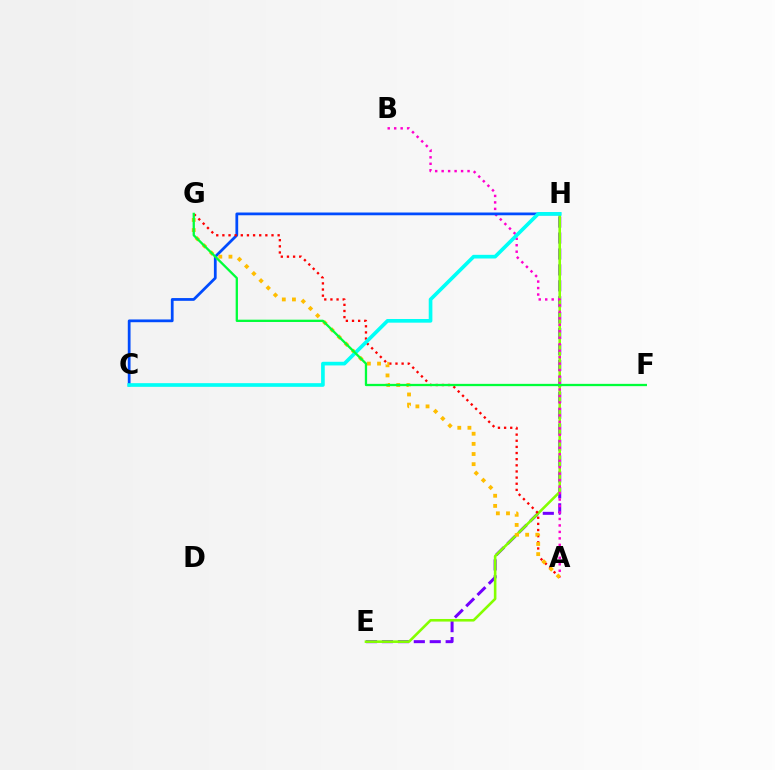{('E', 'H'): [{'color': '#7200ff', 'line_style': 'dashed', 'thickness': 2.16}, {'color': '#84ff00', 'line_style': 'solid', 'thickness': 1.87}], ('A', 'B'): [{'color': '#ff00cf', 'line_style': 'dotted', 'thickness': 1.76}], ('C', 'H'): [{'color': '#004bff', 'line_style': 'solid', 'thickness': 1.98}, {'color': '#00fff6', 'line_style': 'solid', 'thickness': 2.64}], ('A', 'G'): [{'color': '#ff0000', 'line_style': 'dotted', 'thickness': 1.67}, {'color': '#ffbd00', 'line_style': 'dotted', 'thickness': 2.76}], ('F', 'G'): [{'color': '#00ff39', 'line_style': 'solid', 'thickness': 1.65}]}